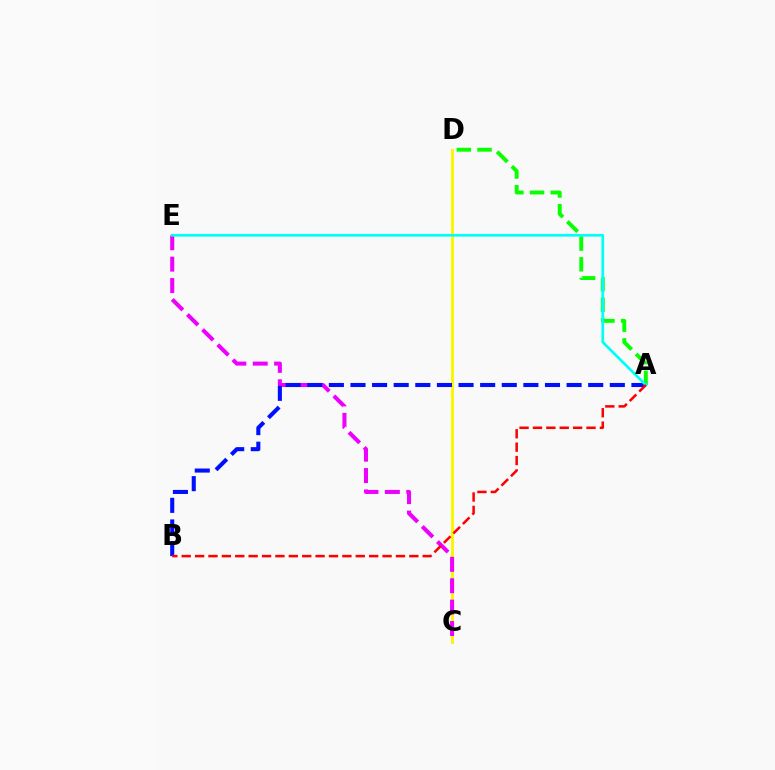{('C', 'D'): [{'color': '#fcf500', 'line_style': 'solid', 'thickness': 2.11}], ('C', 'E'): [{'color': '#ee00ff', 'line_style': 'dashed', 'thickness': 2.91}], ('A', 'D'): [{'color': '#08ff00', 'line_style': 'dashed', 'thickness': 2.81}], ('A', 'B'): [{'color': '#0010ff', 'line_style': 'dashed', 'thickness': 2.94}, {'color': '#ff0000', 'line_style': 'dashed', 'thickness': 1.82}], ('A', 'E'): [{'color': '#00fff6', 'line_style': 'solid', 'thickness': 1.95}]}